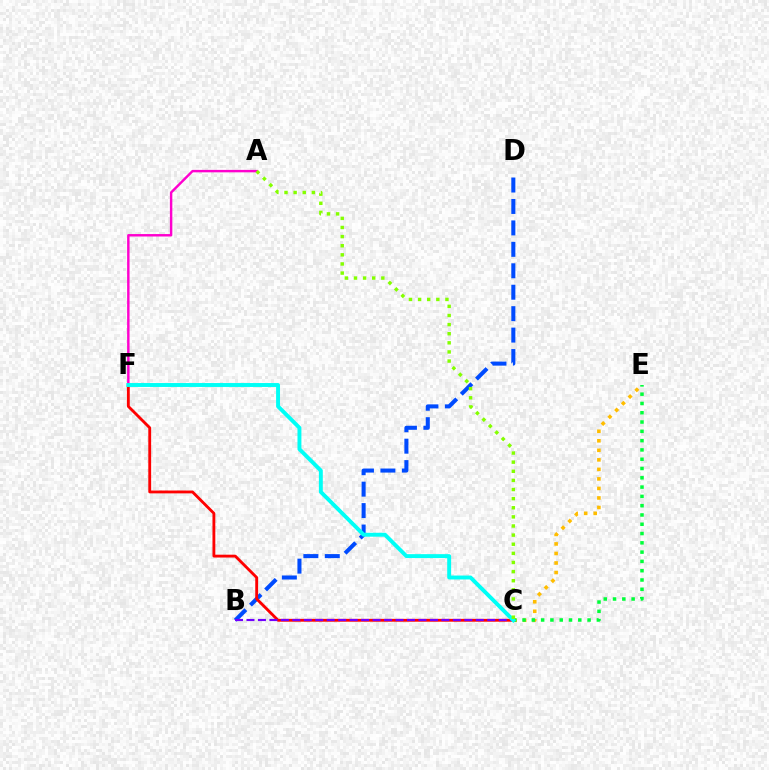{('C', 'E'): [{'color': '#ffbd00', 'line_style': 'dotted', 'thickness': 2.59}, {'color': '#00ff39', 'line_style': 'dotted', 'thickness': 2.52}], ('B', 'D'): [{'color': '#004bff', 'line_style': 'dashed', 'thickness': 2.91}], ('C', 'F'): [{'color': '#ff0000', 'line_style': 'solid', 'thickness': 2.04}, {'color': '#00fff6', 'line_style': 'solid', 'thickness': 2.82}], ('B', 'C'): [{'color': '#7200ff', 'line_style': 'dashed', 'thickness': 1.56}], ('A', 'F'): [{'color': '#ff00cf', 'line_style': 'solid', 'thickness': 1.75}], ('A', 'C'): [{'color': '#84ff00', 'line_style': 'dotted', 'thickness': 2.48}]}